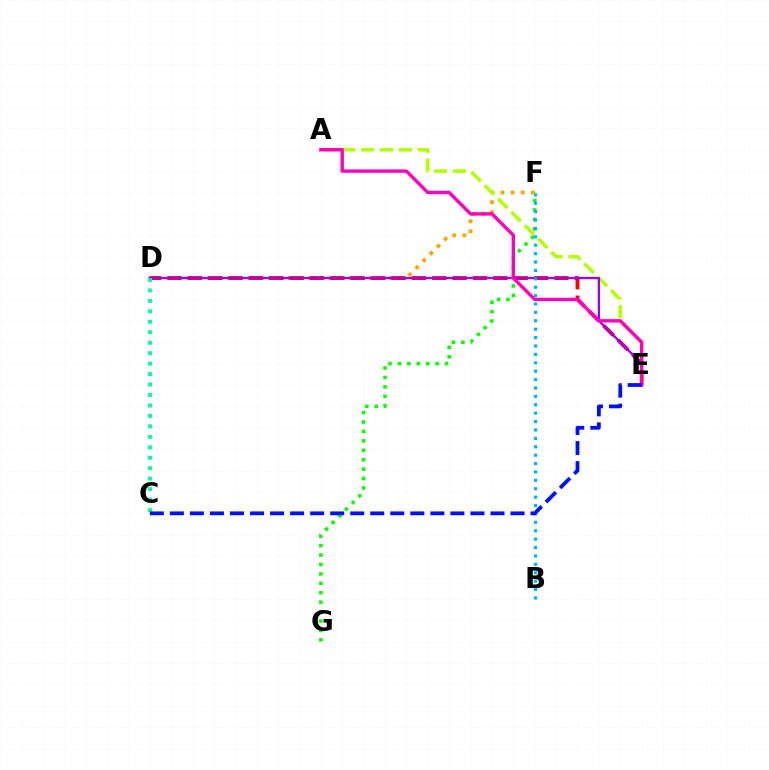{('D', 'F'): [{'color': '#ffa500', 'line_style': 'dotted', 'thickness': 2.75}], ('D', 'E'): [{'color': '#ff0000', 'line_style': 'dashed', 'thickness': 2.77}, {'color': '#9b00ff', 'line_style': 'solid', 'thickness': 1.66}], ('A', 'E'): [{'color': '#b3ff00', 'line_style': 'dashed', 'thickness': 2.56}, {'color': '#ff00bd', 'line_style': 'solid', 'thickness': 2.45}], ('F', 'G'): [{'color': '#08ff00', 'line_style': 'dotted', 'thickness': 2.56}], ('C', 'D'): [{'color': '#00ff9d', 'line_style': 'dotted', 'thickness': 2.84}], ('B', 'F'): [{'color': '#00b5ff', 'line_style': 'dotted', 'thickness': 2.28}], ('C', 'E'): [{'color': '#0010ff', 'line_style': 'dashed', 'thickness': 2.72}]}